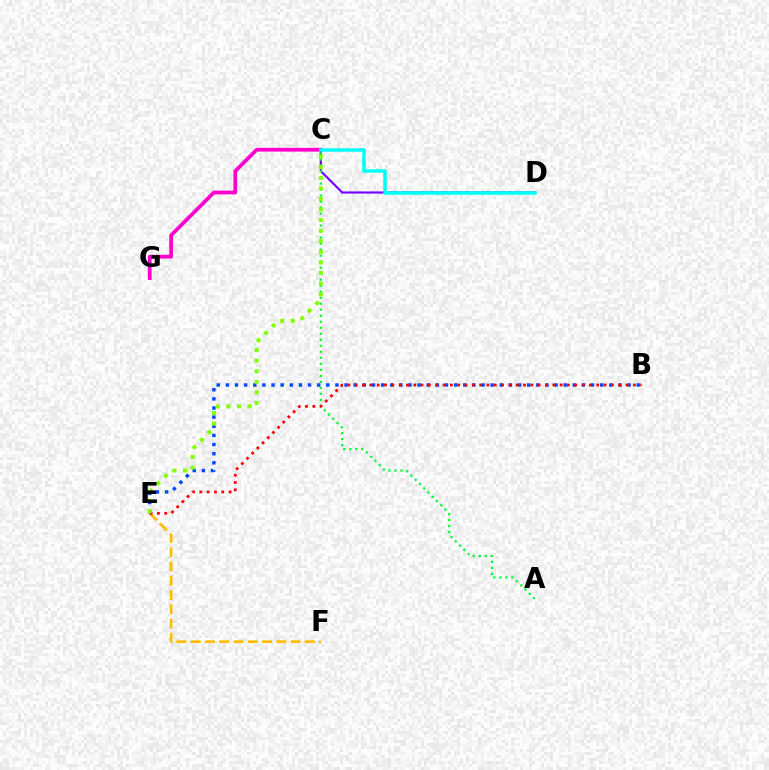{('C', 'G'): [{'color': '#ff00cf', 'line_style': 'solid', 'thickness': 2.7}], ('C', 'D'): [{'color': '#7200ff', 'line_style': 'solid', 'thickness': 1.53}, {'color': '#00fff6', 'line_style': 'solid', 'thickness': 2.52}], ('E', 'F'): [{'color': '#ffbd00', 'line_style': 'dashed', 'thickness': 1.94}], ('B', 'E'): [{'color': '#004bff', 'line_style': 'dotted', 'thickness': 2.48}, {'color': '#ff0000', 'line_style': 'dotted', 'thickness': 1.99}], ('A', 'C'): [{'color': '#00ff39', 'line_style': 'dotted', 'thickness': 1.63}], ('C', 'E'): [{'color': '#84ff00', 'line_style': 'dotted', 'thickness': 2.87}]}